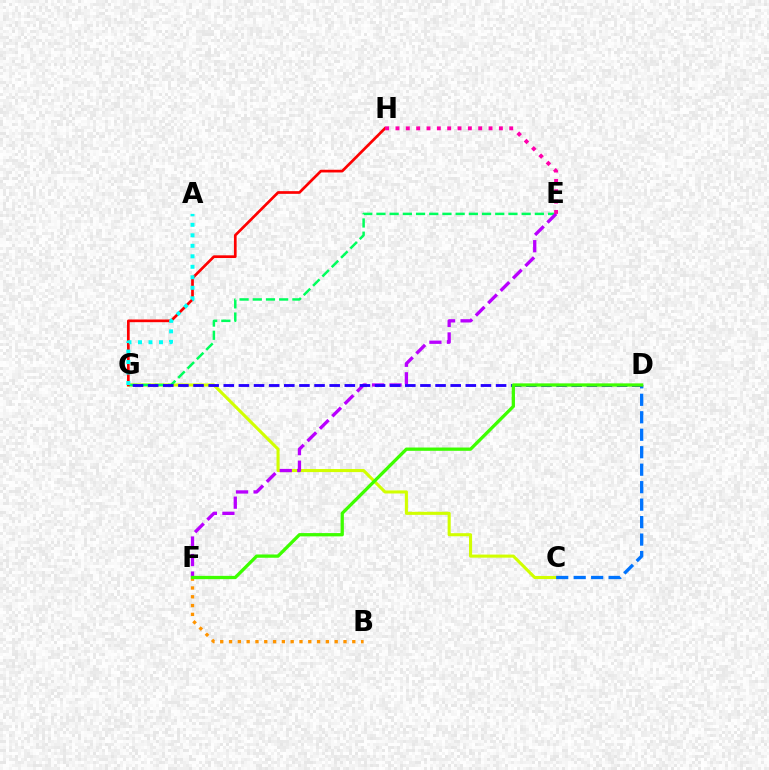{('C', 'G'): [{'color': '#d1ff00', 'line_style': 'solid', 'thickness': 2.21}], ('C', 'D'): [{'color': '#0074ff', 'line_style': 'dashed', 'thickness': 2.37}], ('E', 'G'): [{'color': '#00ff5c', 'line_style': 'dashed', 'thickness': 1.79}], ('E', 'F'): [{'color': '#b900ff', 'line_style': 'dashed', 'thickness': 2.38}], ('B', 'F'): [{'color': '#ff9400', 'line_style': 'dotted', 'thickness': 2.39}], ('G', 'H'): [{'color': '#ff0000', 'line_style': 'solid', 'thickness': 1.94}], ('A', 'G'): [{'color': '#00fff6', 'line_style': 'dotted', 'thickness': 2.85}], ('D', 'G'): [{'color': '#2500ff', 'line_style': 'dashed', 'thickness': 2.05}], ('D', 'F'): [{'color': '#3dff00', 'line_style': 'solid', 'thickness': 2.36}], ('E', 'H'): [{'color': '#ff00ac', 'line_style': 'dotted', 'thickness': 2.81}]}